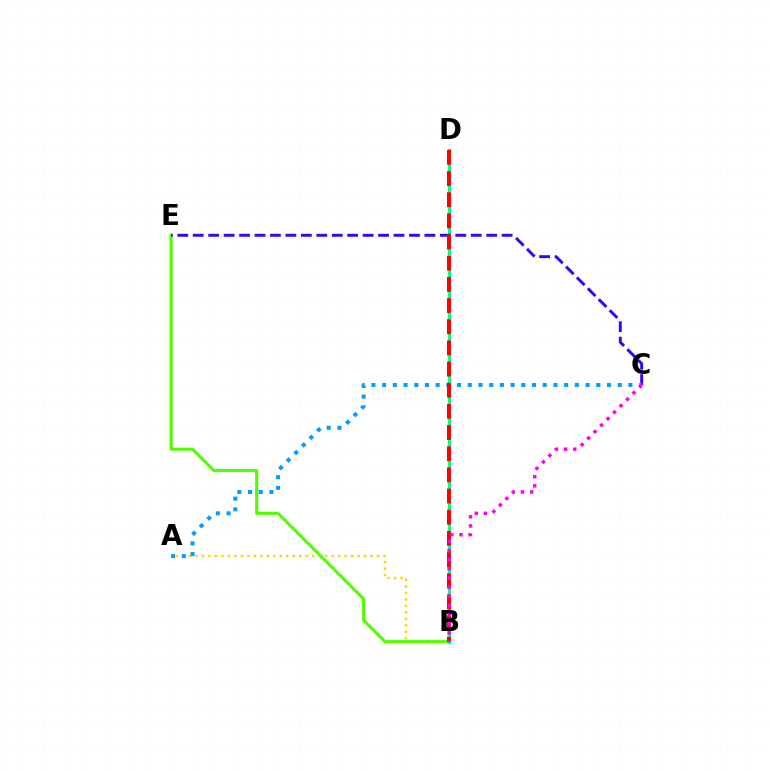{('A', 'B'): [{'color': '#ffd500', 'line_style': 'dotted', 'thickness': 1.76}], ('B', 'E'): [{'color': '#4fff00', 'line_style': 'solid', 'thickness': 2.22}], ('B', 'D'): [{'color': '#00ff86', 'line_style': 'solid', 'thickness': 2.37}, {'color': '#ff0000', 'line_style': 'dashed', 'thickness': 2.88}], ('C', 'E'): [{'color': '#3700ff', 'line_style': 'dashed', 'thickness': 2.1}], ('A', 'C'): [{'color': '#009eff', 'line_style': 'dotted', 'thickness': 2.91}], ('B', 'C'): [{'color': '#ff00ed', 'line_style': 'dotted', 'thickness': 2.49}]}